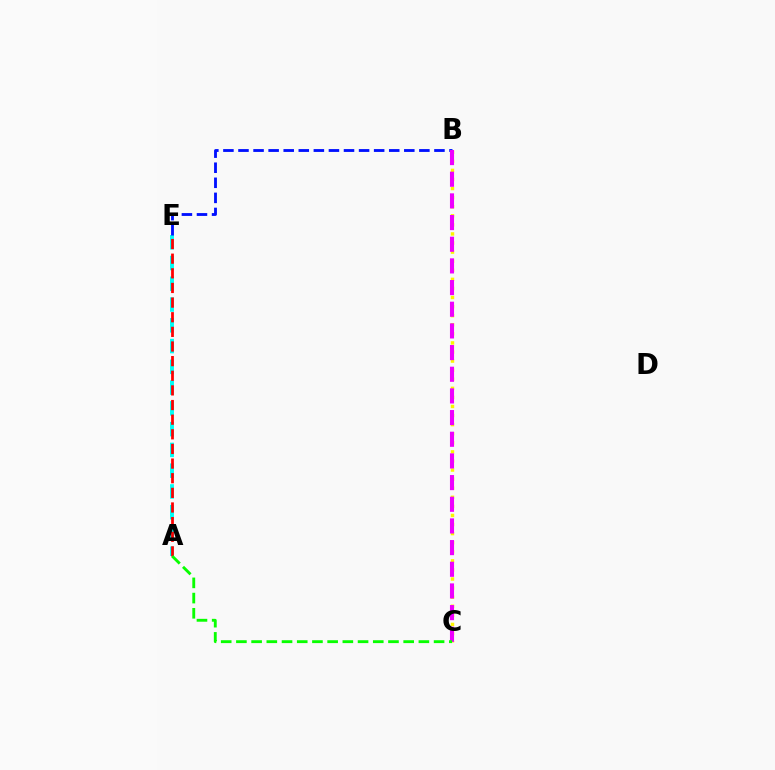{('A', 'E'): [{'color': '#00fff6', 'line_style': 'dashed', 'thickness': 2.82}, {'color': '#ff0000', 'line_style': 'dashed', 'thickness': 1.99}], ('B', 'C'): [{'color': '#fcf500', 'line_style': 'dotted', 'thickness': 2.47}, {'color': '#ee00ff', 'line_style': 'dashed', 'thickness': 2.94}], ('B', 'E'): [{'color': '#0010ff', 'line_style': 'dashed', 'thickness': 2.05}], ('A', 'C'): [{'color': '#08ff00', 'line_style': 'dashed', 'thickness': 2.07}]}